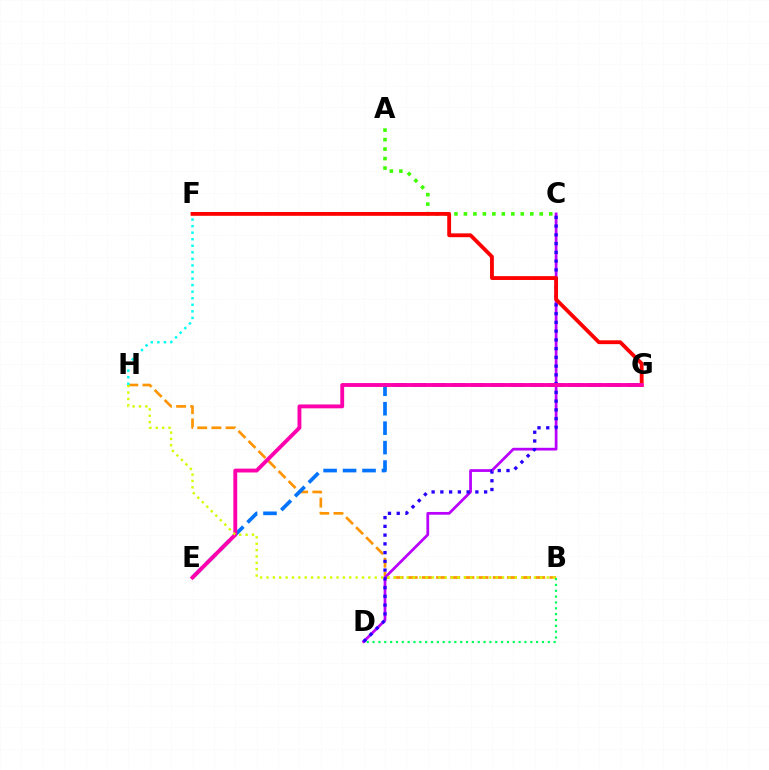{('B', 'H'): [{'color': '#ff9400', 'line_style': 'dashed', 'thickness': 1.92}, {'color': '#d1ff00', 'line_style': 'dotted', 'thickness': 1.73}], ('F', 'H'): [{'color': '#00fff6', 'line_style': 'dotted', 'thickness': 1.78}], ('C', 'D'): [{'color': '#b900ff', 'line_style': 'solid', 'thickness': 1.98}, {'color': '#2500ff', 'line_style': 'dotted', 'thickness': 2.38}], ('E', 'G'): [{'color': '#0074ff', 'line_style': 'dashed', 'thickness': 2.64}, {'color': '#ff00ac', 'line_style': 'solid', 'thickness': 2.78}], ('A', 'C'): [{'color': '#3dff00', 'line_style': 'dotted', 'thickness': 2.58}], ('F', 'G'): [{'color': '#ff0000', 'line_style': 'solid', 'thickness': 2.76}], ('B', 'D'): [{'color': '#00ff5c', 'line_style': 'dotted', 'thickness': 1.59}]}